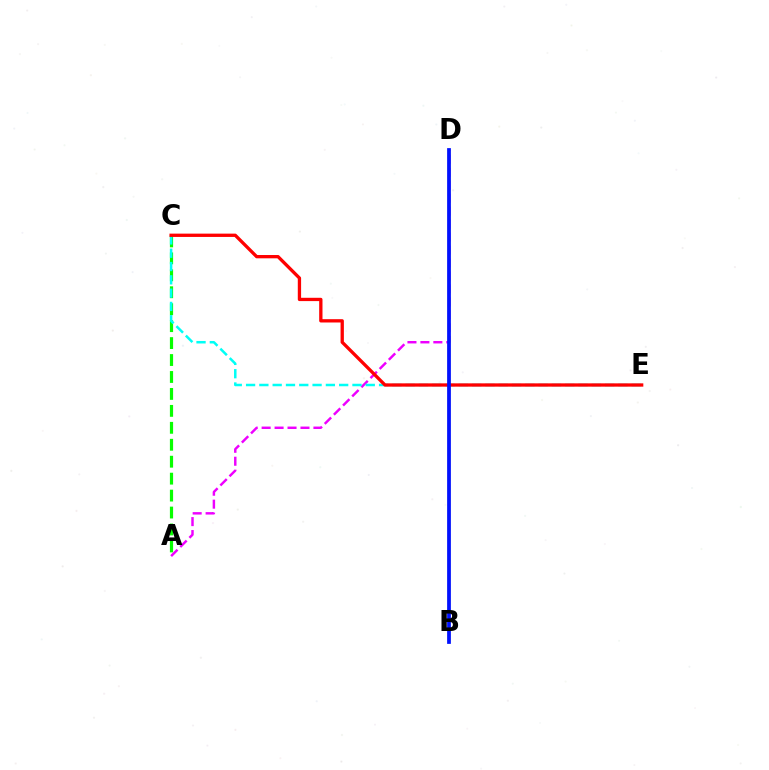{('A', 'C'): [{'color': '#08ff00', 'line_style': 'dashed', 'thickness': 2.3}], ('A', 'D'): [{'color': '#ee00ff', 'line_style': 'dashed', 'thickness': 1.76}], ('B', 'D'): [{'color': '#fcf500', 'line_style': 'dashed', 'thickness': 1.68}, {'color': '#0010ff', 'line_style': 'solid', 'thickness': 2.7}], ('C', 'E'): [{'color': '#00fff6', 'line_style': 'dashed', 'thickness': 1.81}, {'color': '#ff0000', 'line_style': 'solid', 'thickness': 2.38}]}